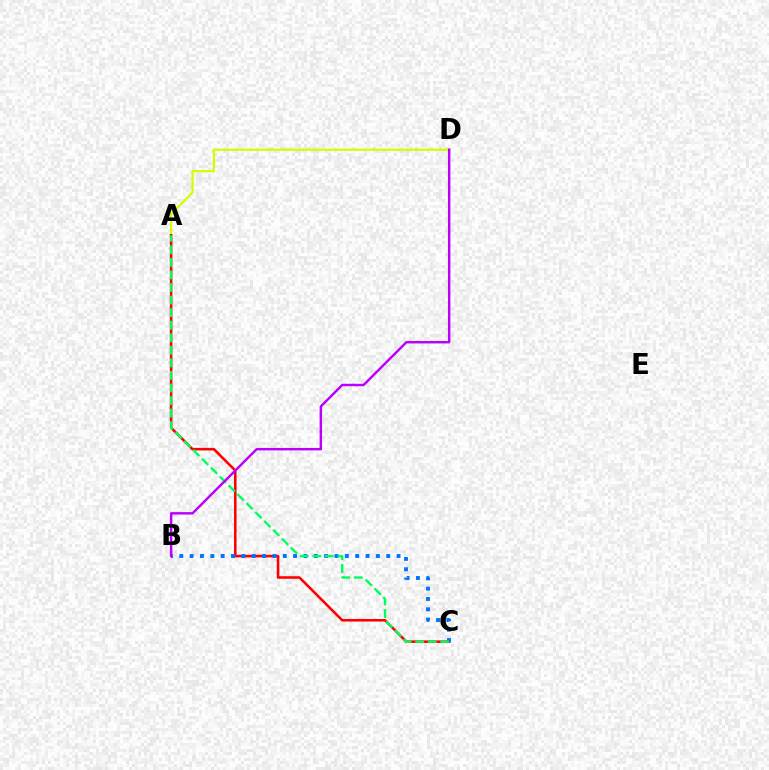{('A', 'D'): [{'color': '#d1ff00', 'line_style': 'solid', 'thickness': 1.6}], ('A', 'C'): [{'color': '#ff0000', 'line_style': 'solid', 'thickness': 1.85}, {'color': '#00ff5c', 'line_style': 'dashed', 'thickness': 1.71}], ('B', 'C'): [{'color': '#0074ff', 'line_style': 'dotted', 'thickness': 2.81}], ('B', 'D'): [{'color': '#b900ff', 'line_style': 'solid', 'thickness': 1.76}]}